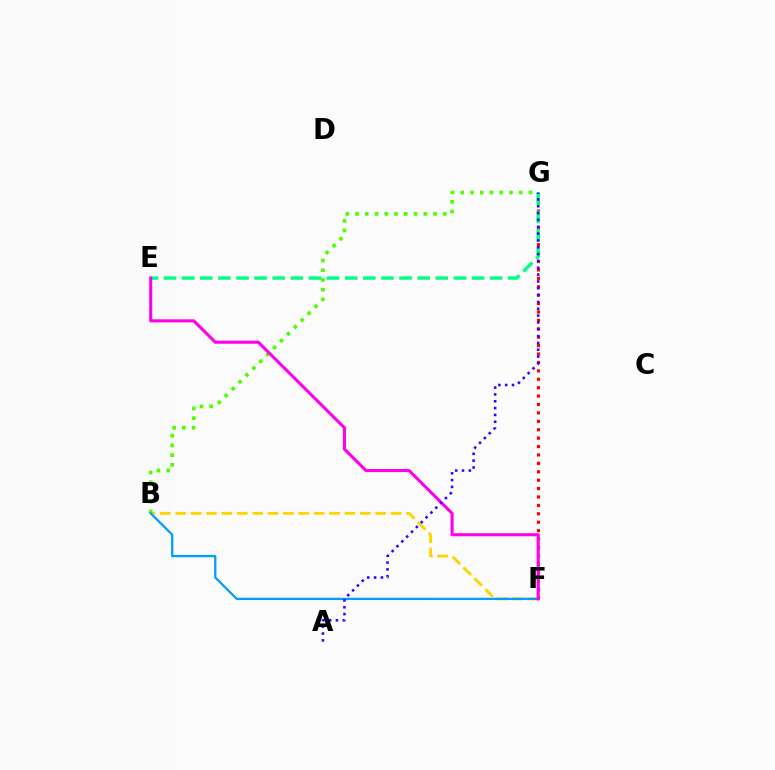{('B', 'F'): [{'color': '#ffd500', 'line_style': 'dashed', 'thickness': 2.09}, {'color': '#009eff', 'line_style': 'solid', 'thickness': 1.64}], ('F', 'G'): [{'color': '#ff0000', 'line_style': 'dotted', 'thickness': 2.28}], ('B', 'G'): [{'color': '#4fff00', 'line_style': 'dotted', 'thickness': 2.65}], ('E', 'G'): [{'color': '#00ff86', 'line_style': 'dashed', 'thickness': 2.46}], ('E', 'F'): [{'color': '#ff00ed', 'line_style': 'solid', 'thickness': 2.21}], ('A', 'G'): [{'color': '#3700ff', 'line_style': 'dotted', 'thickness': 1.86}]}